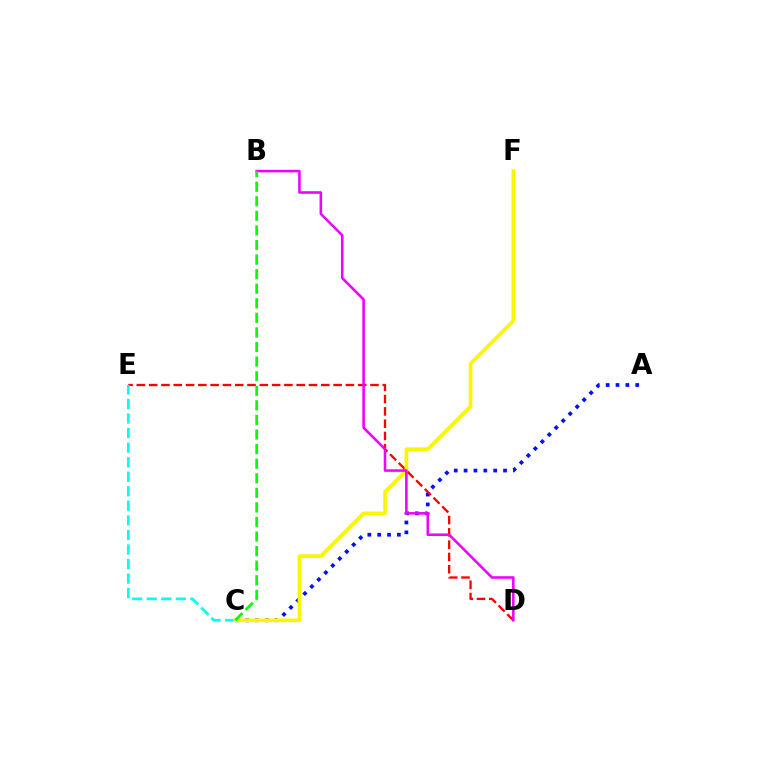{('A', 'C'): [{'color': '#0010ff', 'line_style': 'dotted', 'thickness': 2.68}], ('D', 'E'): [{'color': '#ff0000', 'line_style': 'dashed', 'thickness': 1.67}], ('C', 'E'): [{'color': '#00fff6', 'line_style': 'dashed', 'thickness': 1.98}], ('C', 'F'): [{'color': '#fcf500', 'line_style': 'solid', 'thickness': 2.63}], ('B', 'D'): [{'color': '#ee00ff', 'line_style': 'solid', 'thickness': 1.84}], ('B', 'C'): [{'color': '#08ff00', 'line_style': 'dashed', 'thickness': 1.98}]}